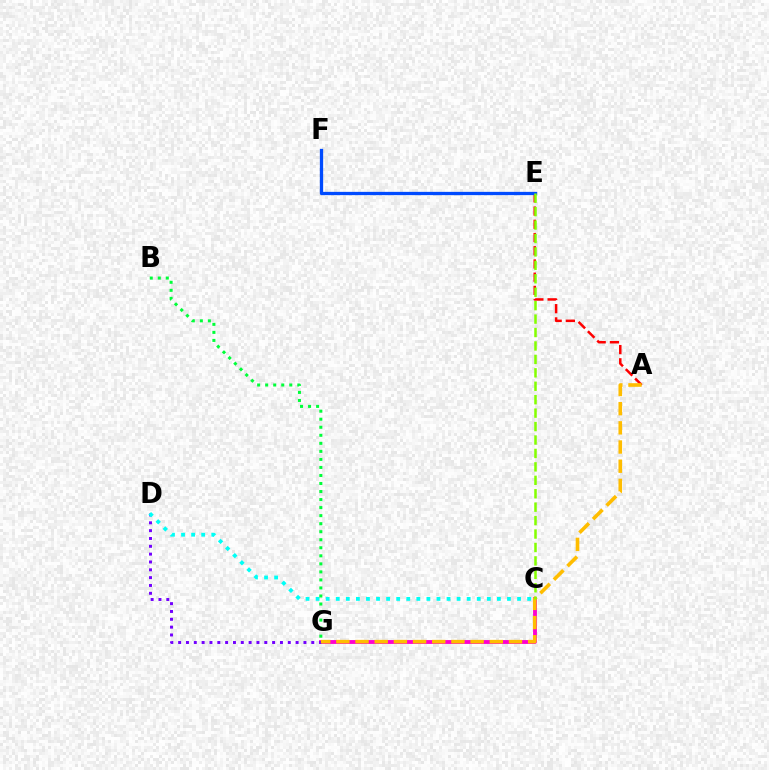{('C', 'G'): [{'color': '#ff00cf', 'line_style': 'solid', 'thickness': 2.77}], ('D', 'G'): [{'color': '#7200ff', 'line_style': 'dotted', 'thickness': 2.13}], ('C', 'D'): [{'color': '#00fff6', 'line_style': 'dotted', 'thickness': 2.74}], ('A', 'E'): [{'color': '#ff0000', 'line_style': 'dashed', 'thickness': 1.8}], ('A', 'G'): [{'color': '#ffbd00', 'line_style': 'dashed', 'thickness': 2.61}], ('E', 'F'): [{'color': '#004bff', 'line_style': 'solid', 'thickness': 2.36}], ('C', 'E'): [{'color': '#84ff00', 'line_style': 'dashed', 'thickness': 1.82}], ('B', 'G'): [{'color': '#00ff39', 'line_style': 'dotted', 'thickness': 2.18}]}